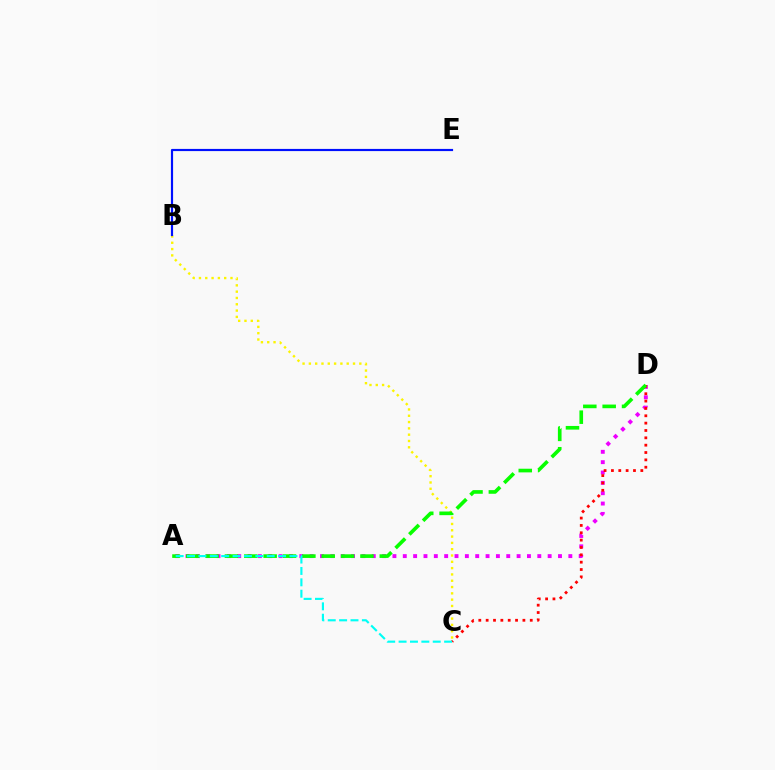{('A', 'D'): [{'color': '#ee00ff', 'line_style': 'dotted', 'thickness': 2.81}, {'color': '#08ff00', 'line_style': 'dashed', 'thickness': 2.63}], ('B', 'C'): [{'color': '#fcf500', 'line_style': 'dotted', 'thickness': 1.71}], ('C', 'D'): [{'color': '#ff0000', 'line_style': 'dotted', 'thickness': 2.0}], ('B', 'E'): [{'color': '#0010ff', 'line_style': 'solid', 'thickness': 1.57}], ('A', 'C'): [{'color': '#00fff6', 'line_style': 'dashed', 'thickness': 1.55}]}